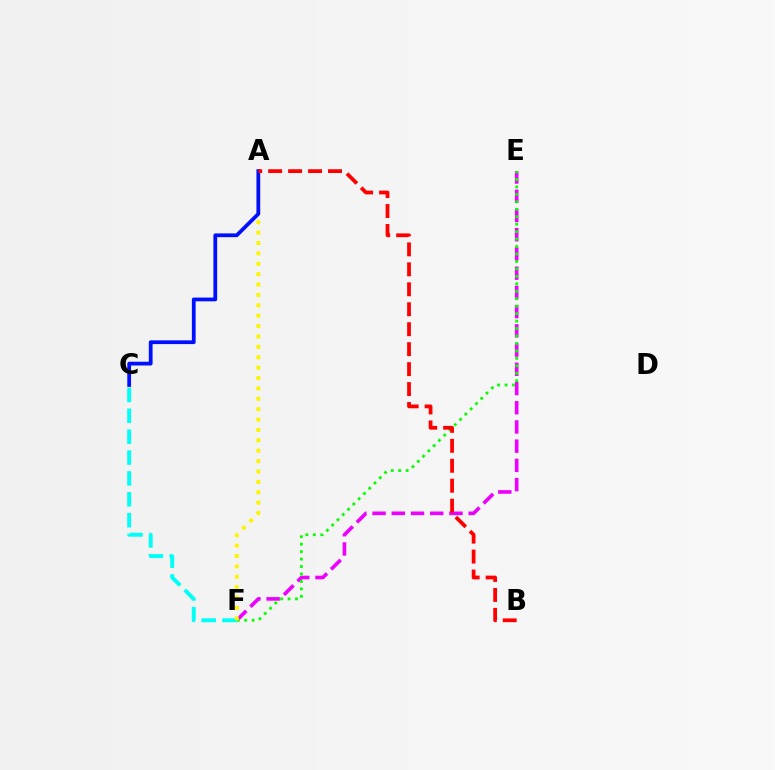{('C', 'F'): [{'color': '#00fff6', 'line_style': 'dashed', 'thickness': 2.84}], ('E', 'F'): [{'color': '#ee00ff', 'line_style': 'dashed', 'thickness': 2.61}, {'color': '#08ff00', 'line_style': 'dotted', 'thickness': 2.03}], ('A', 'F'): [{'color': '#fcf500', 'line_style': 'dotted', 'thickness': 2.82}], ('A', 'C'): [{'color': '#0010ff', 'line_style': 'solid', 'thickness': 2.71}], ('A', 'B'): [{'color': '#ff0000', 'line_style': 'dashed', 'thickness': 2.71}]}